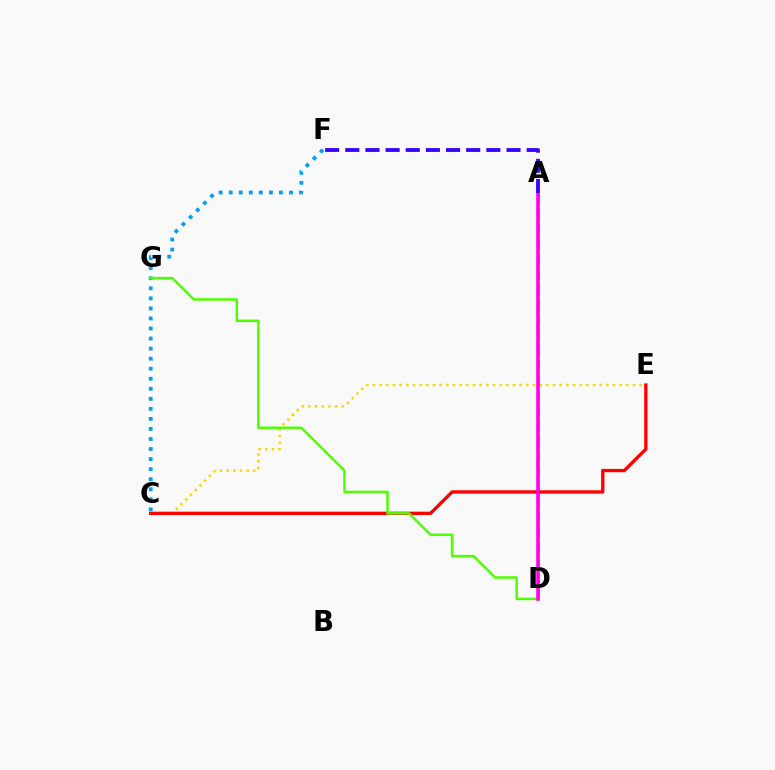{('C', 'E'): [{'color': '#ffd500', 'line_style': 'dotted', 'thickness': 1.81}, {'color': '#ff0000', 'line_style': 'solid', 'thickness': 2.39}], ('A', 'D'): [{'color': '#00ff86', 'line_style': 'dashed', 'thickness': 2.06}, {'color': '#ff00ed', 'line_style': 'solid', 'thickness': 2.57}], ('C', 'F'): [{'color': '#009eff', 'line_style': 'dotted', 'thickness': 2.73}], ('D', 'G'): [{'color': '#4fff00', 'line_style': 'solid', 'thickness': 1.79}], ('A', 'F'): [{'color': '#3700ff', 'line_style': 'dashed', 'thickness': 2.74}]}